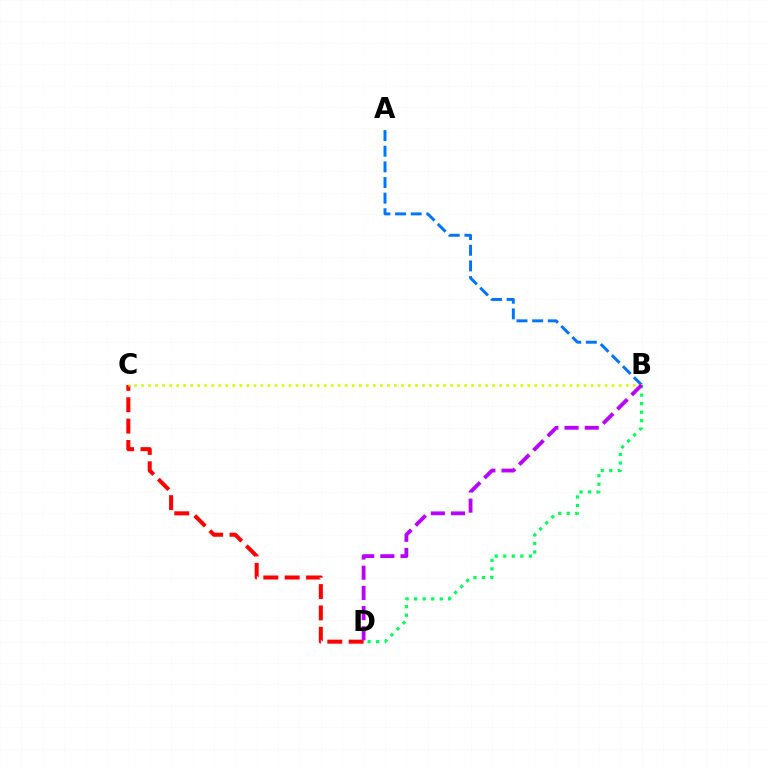{('C', 'D'): [{'color': '#ff0000', 'line_style': 'dashed', 'thickness': 2.9}], ('A', 'B'): [{'color': '#0074ff', 'line_style': 'dashed', 'thickness': 2.13}], ('B', 'C'): [{'color': '#d1ff00', 'line_style': 'dotted', 'thickness': 1.91}], ('B', 'D'): [{'color': '#00ff5c', 'line_style': 'dotted', 'thickness': 2.32}, {'color': '#b900ff', 'line_style': 'dashed', 'thickness': 2.74}]}